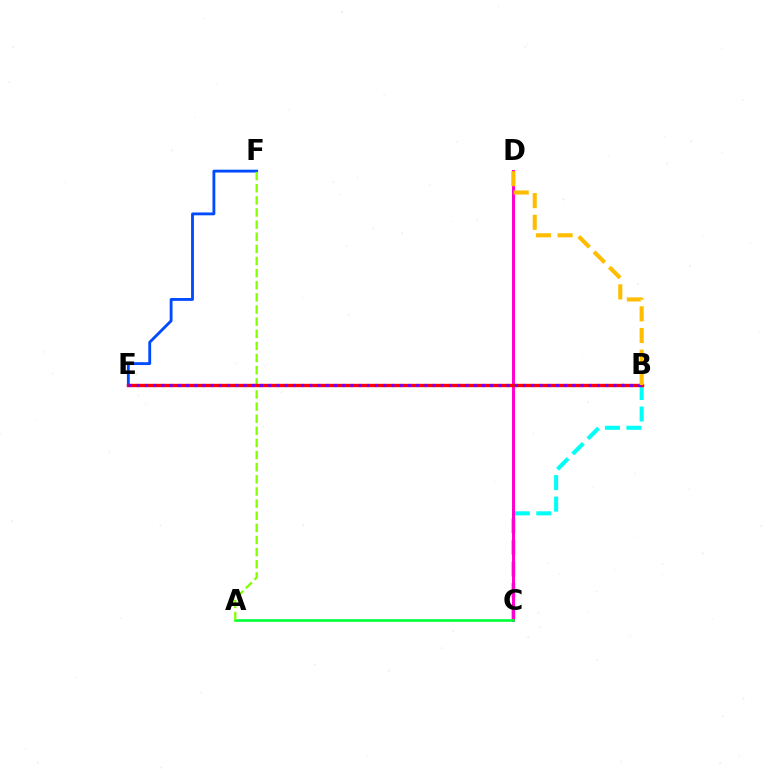{('B', 'C'): [{'color': '#00fff6', 'line_style': 'dashed', 'thickness': 2.92}], ('E', 'F'): [{'color': '#004bff', 'line_style': 'solid', 'thickness': 2.05}], ('C', 'D'): [{'color': '#ff00cf', 'line_style': 'solid', 'thickness': 2.14}], ('A', 'C'): [{'color': '#00ff39', 'line_style': 'solid', 'thickness': 1.9}], ('A', 'F'): [{'color': '#84ff00', 'line_style': 'dashed', 'thickness': 1.65}], ('B', 'E'): [{'color': '#ff0000', 'line_style': 'solid', 'thickness': 2.44}, {'color': '#7200ff', 'line_style': 'dotted', 'thickness': 2.23}], ('B', 'D'): [{'color': '#ffbd00', 'line_style': 'dashed', 'thickness': 2.94}]}